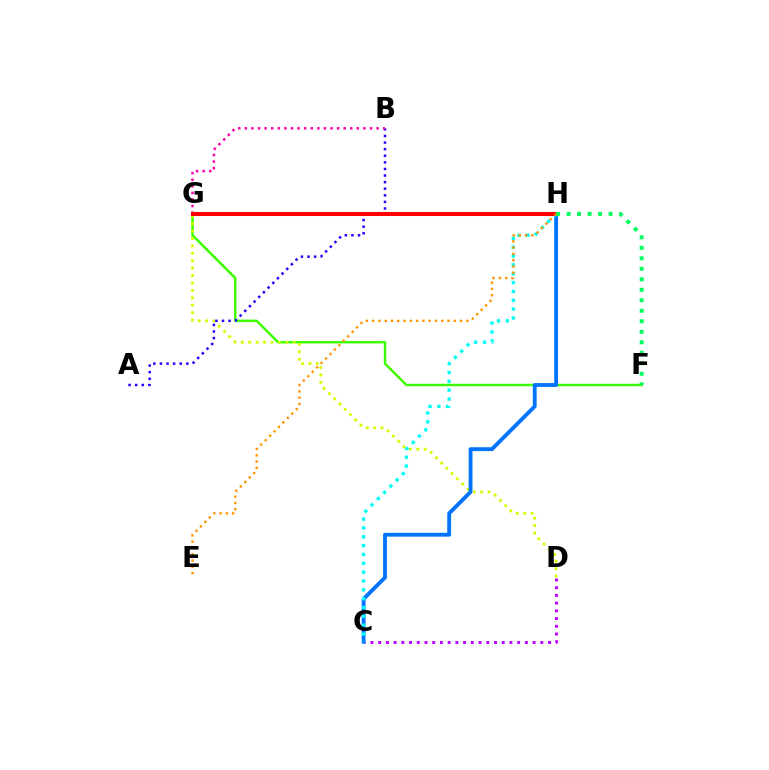{('F', 'G'): [{'color': '#3dff00', 'line_style': 'solid', 'thickness': 1.76}], ('D', 'G'): [{'color': '#d1ff00', 'line_style': 'dotted', 'thickness': 2.02}], ('C', 'D'): [{'color': '#b900ff', 'line_style': 'dotted', 'thickness': 2.1}], ('C', 'H'): [{'color': '#0074ff', 'line_style': 'solid', 'thickness': 2.76}, {'color': '#00fff6', 'line_style': 'dotted', 'thickness': 2.4}], ('A', 'B'): [{'color': '#2500ff', 'line_style': 'dotted', 'thickness': 1.79}], ('B', 'G'): [{'color': '#ff00ac', 'line_style': 'dotted', 'thickness': 1.79}], ('G', 'H'): [{'color': '#ff0000', 'line_style': 'solid', 'thickness': 2.92}], ('F', 'H'): [{'color': '#00ff5c', 'line_style': 'dotted', 'thickness': 2.85}], ('E', 'H'): [{'color': '#ff9400', 'line_style': 'dotted', 'thickness': 1.71}]}